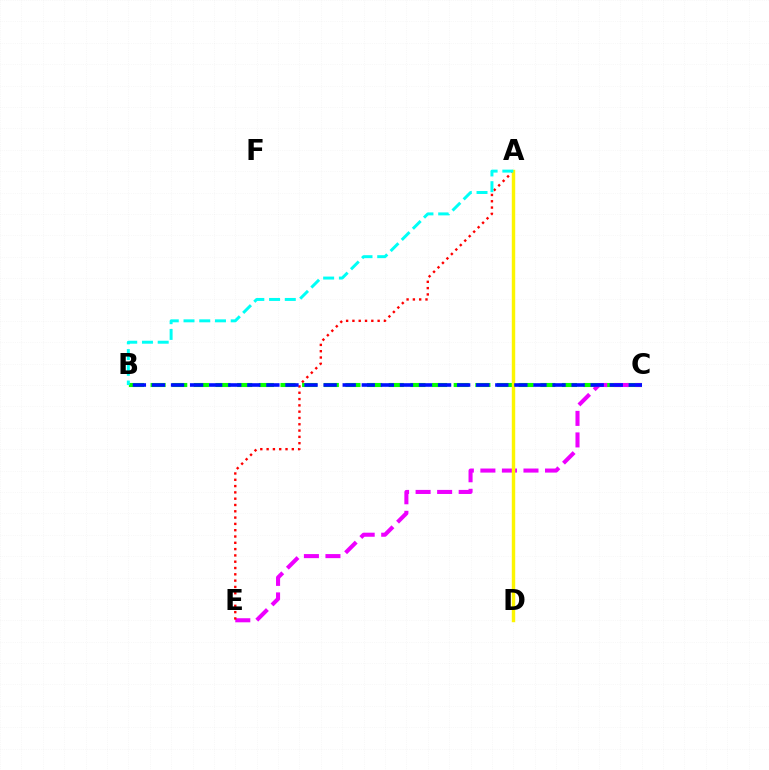{('B', 'C'): [{'color': '#08ff00', 'line_style': 'dashed', 'thickness': 2.94}, {'color': '#0010ff', 'line_style': 'dashed', 'thickness': 2.59}], ('C', 'E'): [{'color': '#ee00ff', 'line_style': 'dashed', 'thickness': 2.93}], ('A', 'E'): [{'color': '#ff0000', 'line_style': 'dotted', 'thickness': 1.71}], ('A', 'D'): [{'color': '#fcf500', 'line_style': 'solid', 'thickness': 2.46}], ('A', 'B'): [{'color': '#00fff6', 'line_style': 'dashed', 'thickness': 2.14}]}